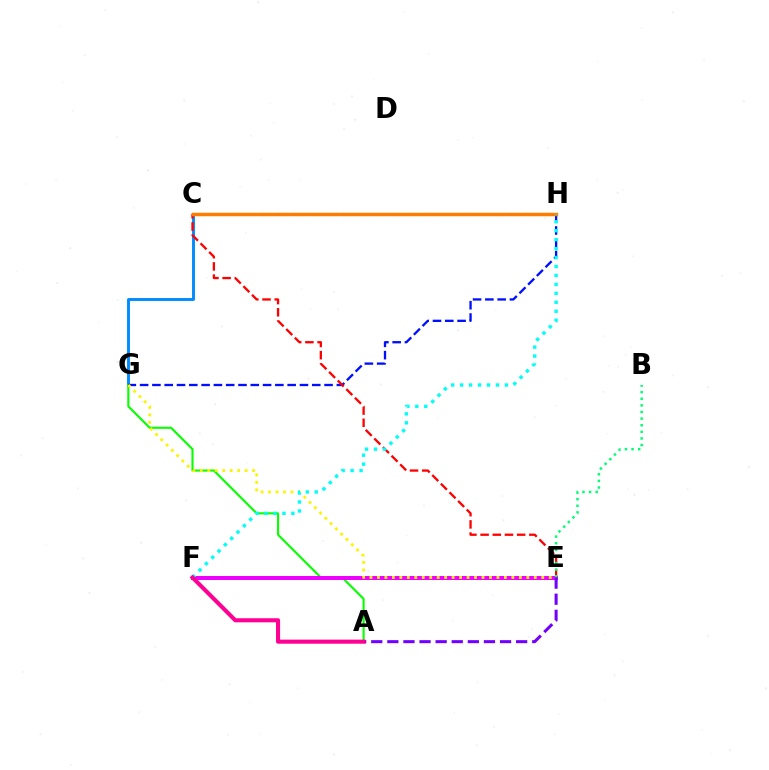{('C', 'G'): [{'color': '#008cff', 'line_style': 'solid', 'thickness': 2.1}], ('A', 'G'): [{'color': '#08ff00', 'line_style': 'solid', 'thickness': 1.52}], ('G', 'H'): [{'color': '#0010ff', 'line_style': 'dashed', 'thickness': 1.67}], ('E', 'F'): [{'color': '#ee00ff', 'line_style': 'solid', 'thickness': 2.88}], ('C', 'E'): [{'color': '#ff0000', 'line_style': 'dashed', 'thickness': 1.66}], ('B', 'E'): [{'color': '#00ff74', 'line_style': 'dotted', 'thickness': 1.8}], ('A', 'E'): [{'color': '#7200ff', 'line_style': 'dashed', 'thickness': 2.19}], ('C', 'H'): [{'color': '#84ff00', 'line_style': 'dashed', 'thickness': 2.25}, {'color': '#ff7c00', 'line_style': 'solid', 'thickness': 2.47}], ('E', 'G'): [{'color': '#fcf500', 'line_style': 'dotted', 'thickness': 2.03}], ('F', 'H'): [{'color': '#00fff6', 'line_style': 'dotted', 'thickness': 2.43}], ('A', 'F'): [{'color': '#ff0094', 'line_style': 'solid', 'thickness': 2.94}]}